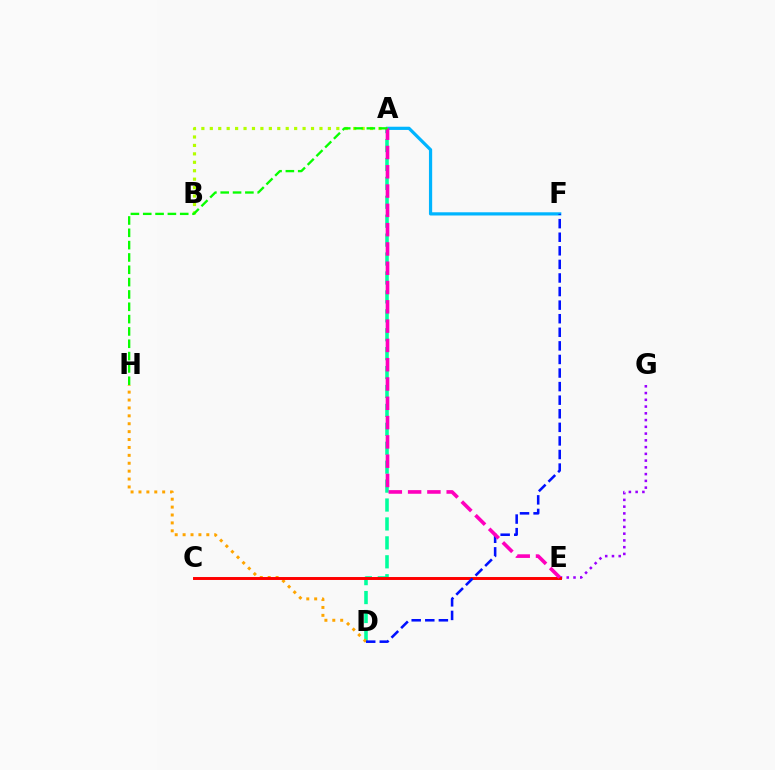{('E', 'G'): [{'color': '#9b00ff', 'line_style': 'dotted', 'thickness': 1.84}], ('A', 'D'): [{'color': '#00ff9d', 'line_style': 'dashed', 'thickness': 2.57}], ('A', 'F'): [{'color': '#00b5ff', 'line_style': 'solid', 'thickness': 2.32}], ('D', 'H'): [{'color': '#ffa500', 'line_style': 'dotted', 'thickness': 2.15}], ('C', 'E'): [{'color': '#ff0000', 'line_style': 'solid', 'thickness': 2.12}], ('A', 'B'): [{'color': '#b3ff00', 'line_style': 'dotted', 'thickness': 2.29}], ('D', 'F'): [{'color': '#0010ff', 'line_style': 'dashed', 'thickness': 1.84}], ('A', 'E'): [{'color': '#ff00bd', 'line_style': 'dashed', 'thickness': 2.62}], ('A', 'H'): [{'color': '#08ff00', 'line_style': 'dashed', 'thickness': 1.67}]}